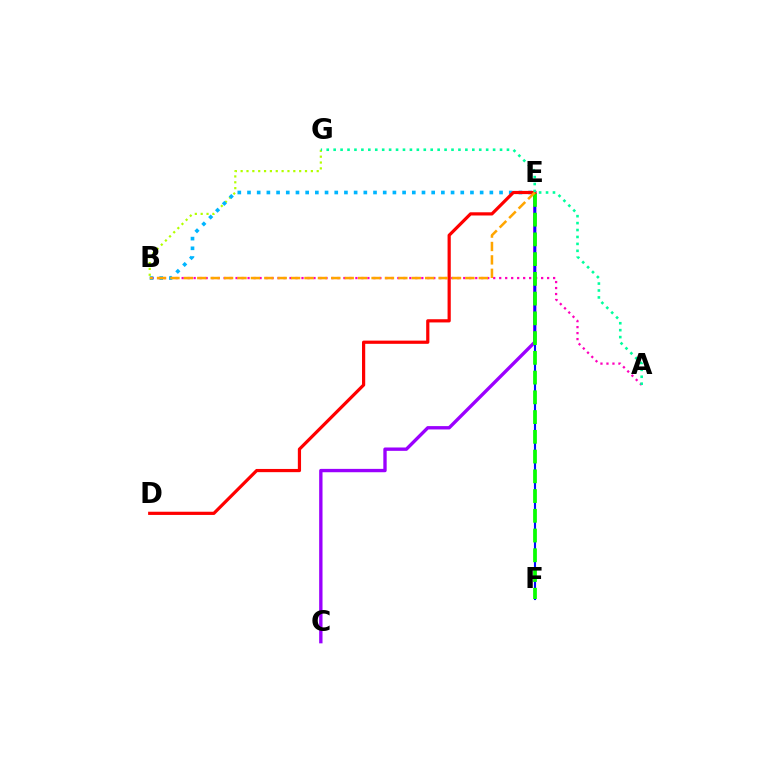{('B', 'G'): [{'color': '#b3ff00', 'line_style': 'dotted', 'thickness': 1.59}], ('C', 'E'): [{'color': '#9b00ff', 'line_style': 'solid', 'thickness': 2.42}], ('A', 'B'): [{'color': '#ff00bd', 'line_style': 'dotted', 'thickness': 1.63}], ('E', 'F'): [{'color': '#0010ff', 'line_style': 'solid', 'thickness': 1.54}, {'color': '#08ff00', 'line_style': 'dashed', 'thickness': 2.68}], ('B', 'E'): [{'color': '#00b5ff', 'line_style': 'dotted', 'thickness': 2.63}, {'color': '#ffa500', 'line_style': 'dashed', 'thickness': 1.82}], ('D', 'E'): [{'color': '#ff0000', 'line_style': 'solid', 'thickness': 2.31}], ('A', 'G'): [{'color': '#00ff9d', 'line_style': 'dotted', 'thickness': 1.88}]}